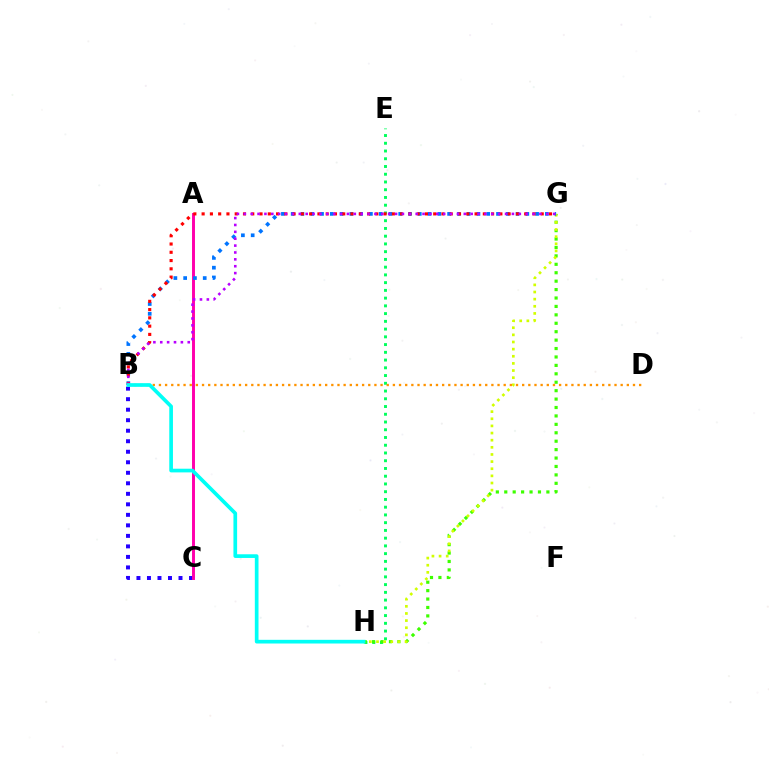{('B', 'C'): [{'color': '#2500ff', 'line_style': 'dotted', 'thickness': 2.86}], ('E', 'H'): [{'color': '#00ff5c', 'line_style': 'dotted', 'thickness': 2.1}], ('G', 'H'): [{'color': '#3dff00', 'line_style': 'dotted', 'thickness': 2.29}, {'color': '#d1ff00', 'line_style': 'dotted', 'thickness': 1.94}], ('A', 'C'): [{'color': '#ff00ac', 'line_style': 'solid', 'thickness': 2.12}], ('B', 'G'): [{'color': '#0074ff', 'line_style': 'dotted', 'thickness': 2.66}, {'color': '#ff0000', 'line_style': 'dotted', 'thickness': 2.25}, {'color': '#b900ff', 'line_style': 'dotted', 'thickness': 1.87}], ('B', 'D'): [{'color': '#ff9400', 'line_style': 'dotted', 'thickness': 1.67}], ('B', 'H'): [{'color': '#00fff6', 'line_style': 'solid', 'thickness': 2.65}]}